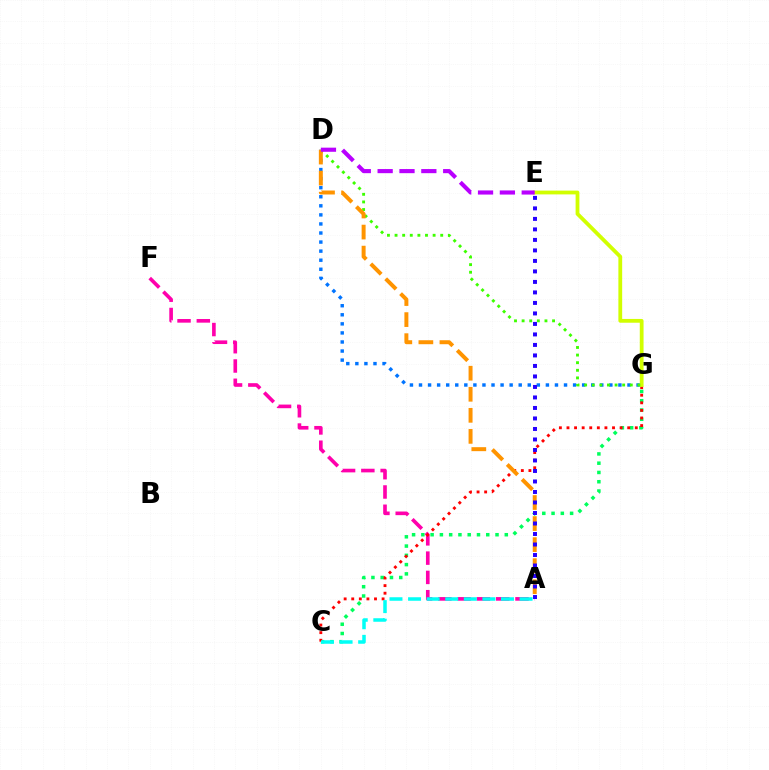{('C', 'G'): [{'color': '#00ff5c', 'line_style': 'dotted', 'thickness': 2.52}, {'color': '#ff0000', 'line_style': 'dotted', 'thickness': 2.06}], ('A', 'F'): [{'color': '#ff00ac', 'line_style': 'dashed', 'thickness': 2.62}], ('D', 'G'): [{'color': '#0074ff', 'line_style': 'dotted', 'thickness': 2.46}, {'color': '#3dff00', 'line_style': 'dotted', 'thickness': 2.07}], ('A', 'C'): [{'color': '#00fff6', 'line_style': 'dashed', 'thickness': 2.52}], ('E', 'G'): [{'color': '#d1ff00', 'line_style': 'solid', 'thickness': 2.73}], ('A', 'D'): [{'color': '#ff9400', 'line_style': 'dashed', 'thickness': 2.86}], ('D', 'E'): [{'color': '#b900ff', 'line_style': 'dashed', 'thickness': 2.97}], ('A', 'E'): [{'color': '#2500ff', 'line_style': 'dotted', 'thickness': 2.85}]}